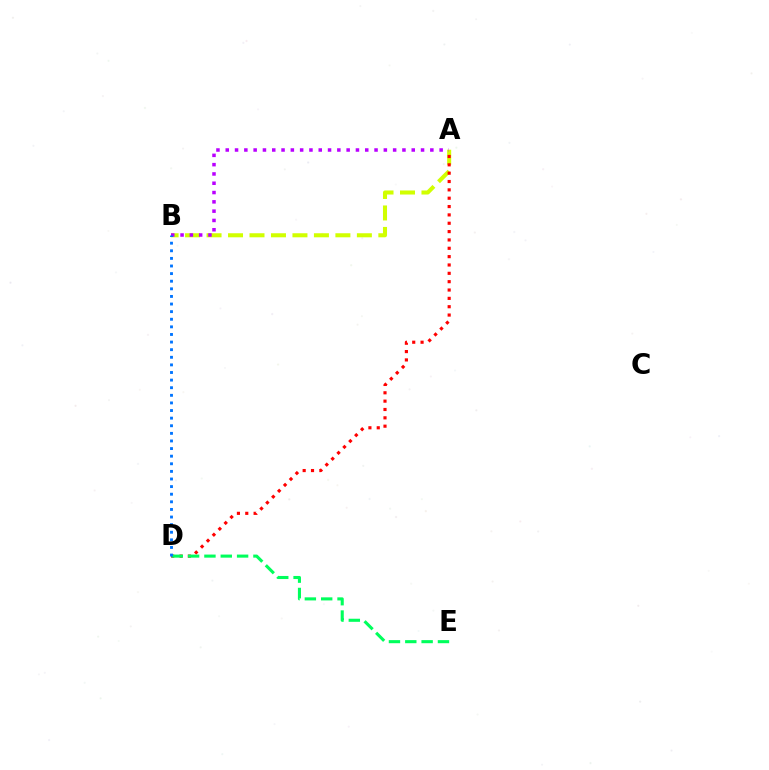{('A', 'B'): [{'color': '#d1ff00', 'line_style': 'dashed', 'thickness': 2.92}, {'color': '#b900ff', 'line_style': 'dotted', 'thickness': 2.53}], ('A', 'D'): [{'color': '#ff0000', 'line_style': 'dotted', 'thickness': 2.27}], ('D', 'E'): [{'color': '#00ff5c', 'line_style': 'dashed', 'thickness': 2.22}], ('B', 'D'): [{'color': '#0074ff', 'line_style': 'dotted', 'thickness': 2.07}]}